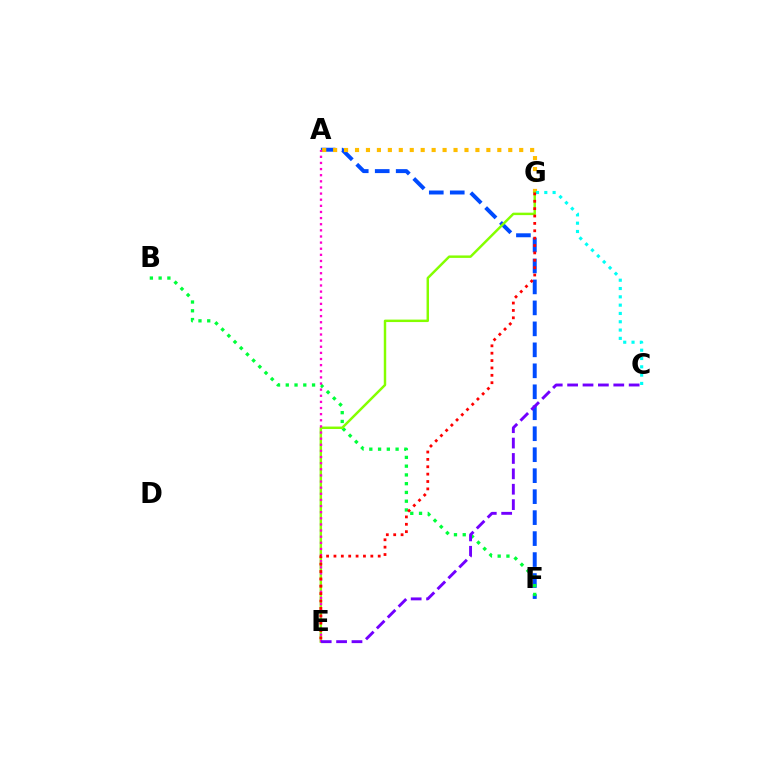{('A', 'F'): [{'color': '#004bff', 'line_style': 'dashed', 'thickness': 2.85}], ('B', 'F'): [{'color': '#00ff39', 'line_style': 'dotted', 'thickness': 2.38}], ('A', 'G'): [{'color': '#ffbd00', 'line_style': 'dotted', 'thickness': 2.97}], ('C', 'G'): [{'color': '#00fff6', 'line_style': 'dotted', 'thickness': 2.26}], ('E', 'G'): [{'color': '#84ff00', 'line_style': 'solid', 'thickness': 1.77}, {'color': '#ff0000', 'line_style': 'dotted', 'thickness': 2.0}], ('A', 'E'): [{'color': '#ff00cf', 'line_style': 'dotted', 'thickness': 1.66}], ('C', 'E'): [{'color': '#7200ff', 'line_style': 'dashed', 'thickness': 2.09}]}